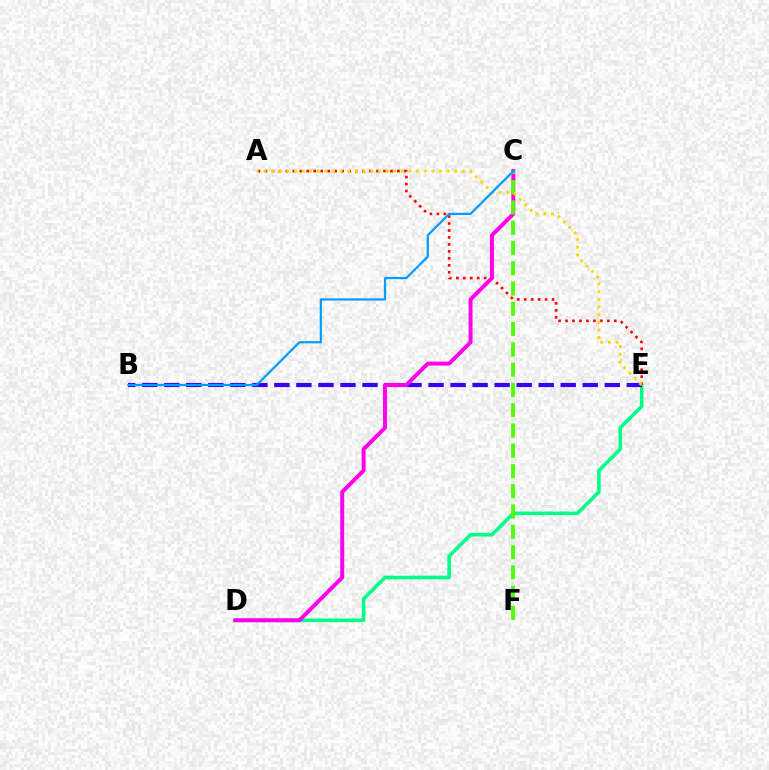{('D', 'E'): [{'color': '#00ff86', 'line_style': 'solid', 'thickness': 2.58}], ('A', 'E'): [{'color': '#ff0000', 'line_style': 'dotted', 'thickness': 1.89}, {'color': '#ffd500', 'line_style': 'dotted', 'thickness': 2.07}], ('B', 'E'): [{'color': '#3700ff', 'line_style': 'dashed', 'thickness': 2.99}], ('C', 'D'): [{'color': '#ff00ed', 'line_style': 'solid', 'thickness': 2.84}], ('C', 'F'): [{'color': '#4fff00', 'line_style': 'dashed', 'thickness': 2.75}], ('B', 'C'): [{'color': '#009eff', 'line_style': 'solid', 'thickness': 1.61}]}